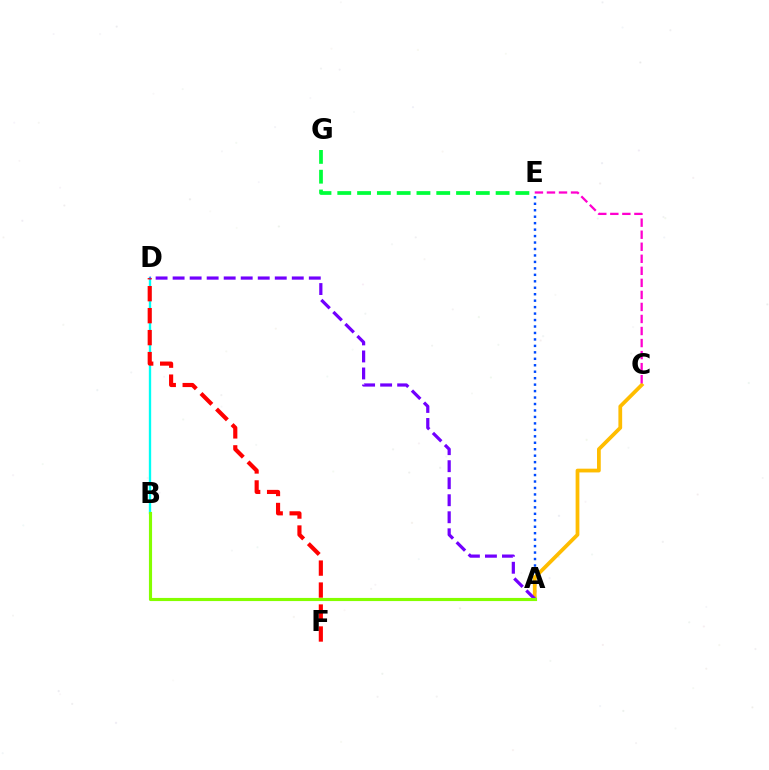{('B', 'D'): [{'color': '#00fff6', 'line_style': 'solid', 'thickness': 1.69}], ('E', 'G'): [{'color': '#00ff39', 'line_style': 'dashed', 'thickness': 2.69}], ('A', 'E'): [{'color': '#004bff', 'line_style': 'dotted', 'thickness': 1.75}], ('A', 'C'): [{'color': '#ffbd00', 'line_style': 'solid', 'thickness': 2.7}], ('D', 'F'): [{'color': '#ff0000', 'line_style': 'dashed', 'thickness': 2.98}], ('A', 'D'): [{'color': '#7200ff', 'line_style': 'dashed', 'thickness': 2.31}], ('A', 'B'): [{'color': '#84ff00', 'line_style': 'solid', 'thickness': 2.26}], ('C', 'E'): [{'color': '#ff00cf', 'line_style': 'dashed', 'thickness': 1.64}]}